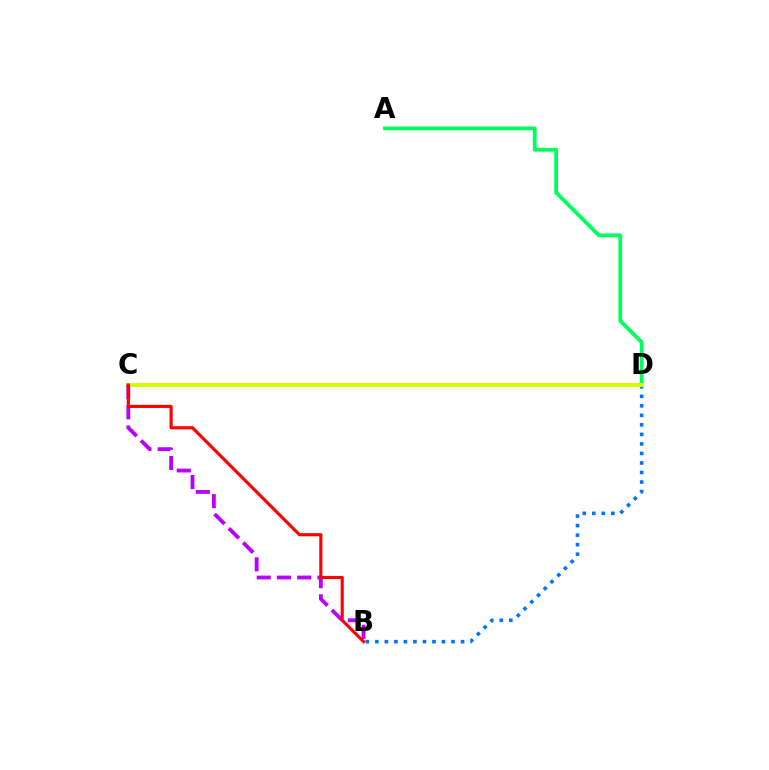{('A', 'D'): [{'color': '#00ff5c', 'line_style': 'solid', 'thickness': 2.72}], ('B', 'D'): [{'color': '#0074ff', 'line_style': 'dotted', 'thickness': 2.59}], ('C', 'D'): [{'color': '#d1ff00', 'line_style': 'solid', 'thickness': 2.85}], ('B', 'C'): [{'color': '#b900ff', 'line_style': 'dashed', 'thickness': 2.75}, {'color': '#ff0000', 'line_style': 'solid', 'thickness': 2.25}]}